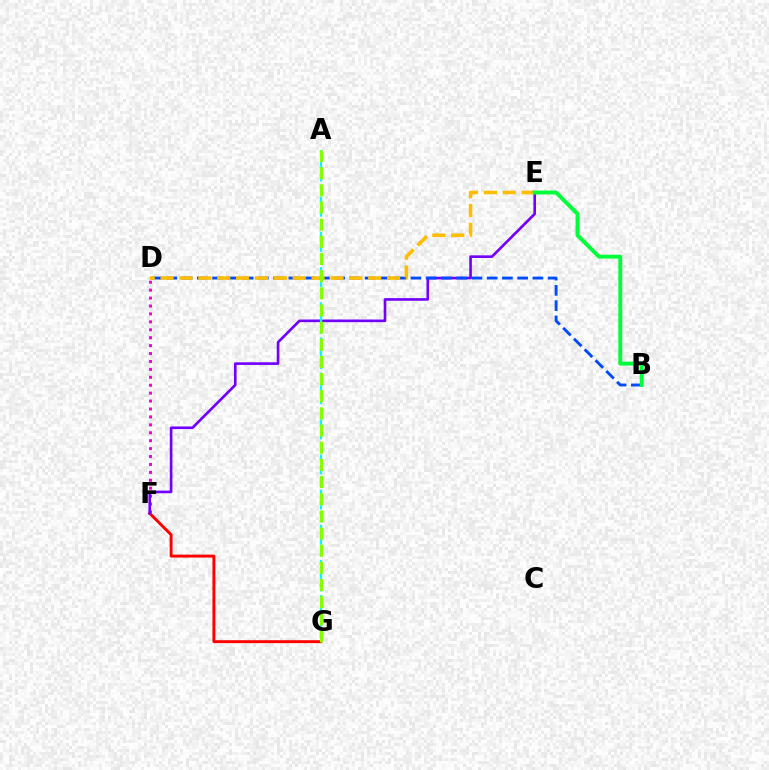{('F', 'G'): [{'color': '#ff0000', 'line_style': 'solid', 'thickness': 2.1}], ('D', 'F'): [{'color': '#ff00cf', 'line_style': 'dotted', 'thickness': 2.15}], ('E', 'F'): [{'color': '#7200ff', 'line_style': 'solid', 'thickness': 1.9}], ('B', 'D'): [{'color': '#004bff', 'line_style': 'dashed', 'thickness': 2.07}], ('A', 'G'): [{'color': '#00fff6', 'line_style': 'dashed', 'thickness': 1.59}, {'color': '#84ff00', 'line_style': 'dashed', 'thickness': 2.33}], ('D', 'E'): [{'color': '#ffbd00', 'line_style': 'dashed', 'thickness': 2.56}], ('B', 'E'): [{'color': '#00ff39', 'line_style': 'solid', 'thickness': 2.81}]}